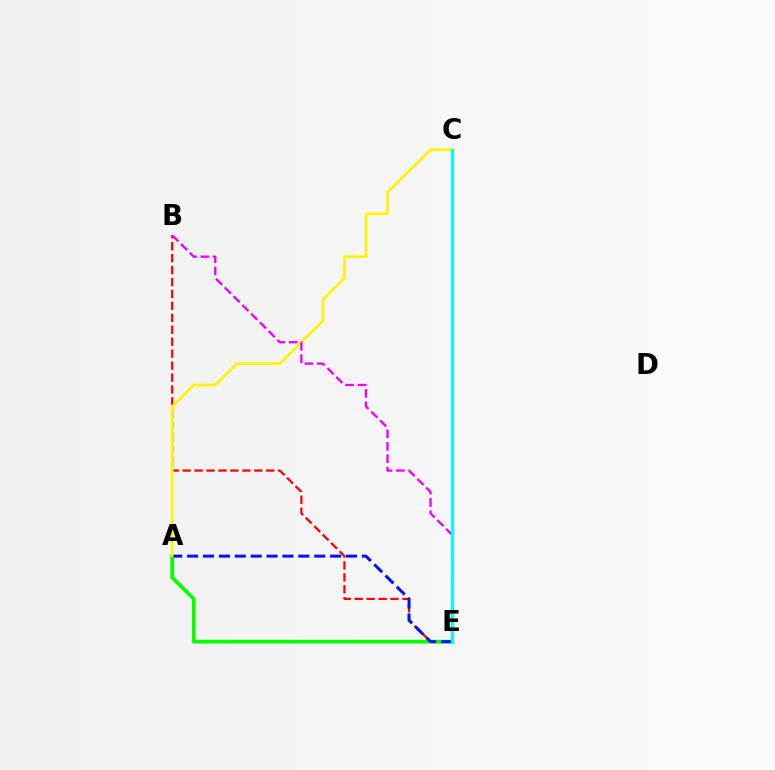{('B', 'E'): [{'color': '#ff0000', 'line_style': 'dashed', 'thickness': 1.62}, {'color': '#ee00ff', 'line_style': 'dashed', 'thickness': 1.68}], ('A', 'E'): [{'color': '#08ff00', 'line_style': 'solid', 'thickness': 2.71}, {'color': '#0010ff', 'line_style': 'dashed', 'thickness': 2.16}], ('A', 'C'): [{'color': '#fcf500', 'line_style': 'solid', 'thickness': 1.91}], ('C', 'E'): [{'color': '#00fff6', 'line_style': 'solid', 'thickness': 2.24}]}